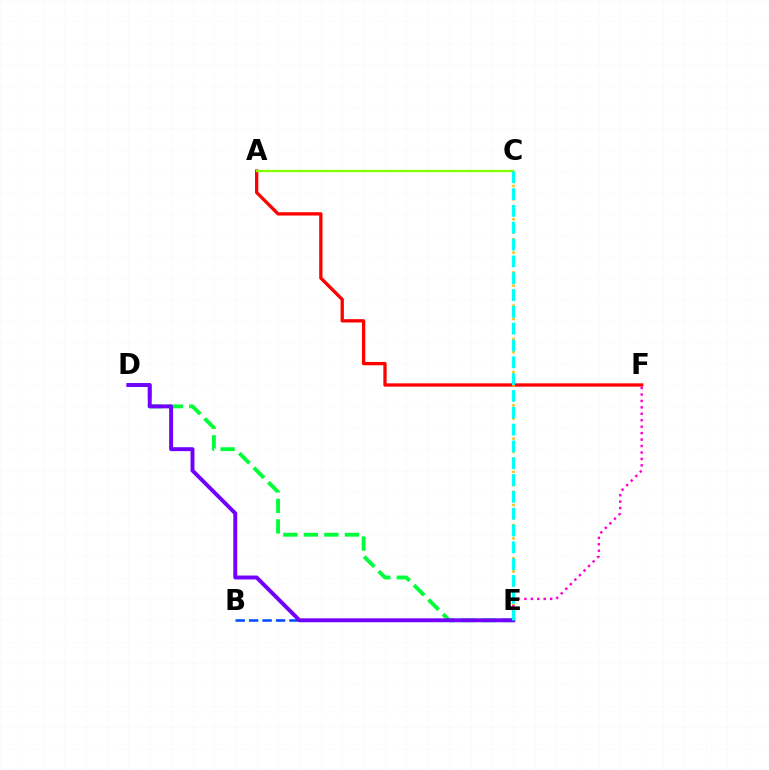{('D', 'E'): [{'color': '#00ff39', 'line_style': 'dashed', 'thickness': 2.79}, {'color': '#7200ff', 'line_style': 'solid', 'thickness': 2.83}], ('A', 'F'): [{'color': '#ff0000', 'line_style': 'solid', 'thickness': 2.38}], ('A', 'C'): [{'color': '#84ff00', 'line_style': 'solid', 'thickness': 1.69}], ('C', 'E'): [{'color': '#ffbd00', 'line_style': 'dotted', 'thickness': 1.81}, {'color': '#00fff6', 'line_style': 'dashed', 'thickness': 2.29}], ('E', 'F'): [{'color': '#ff00cf', 'line_style': 'dotted', 'thickness': 1.75}], ('B', 'E'): [{'color': '#004bff', 'line_style': 'dashed', 'thickness': 1.83}]}